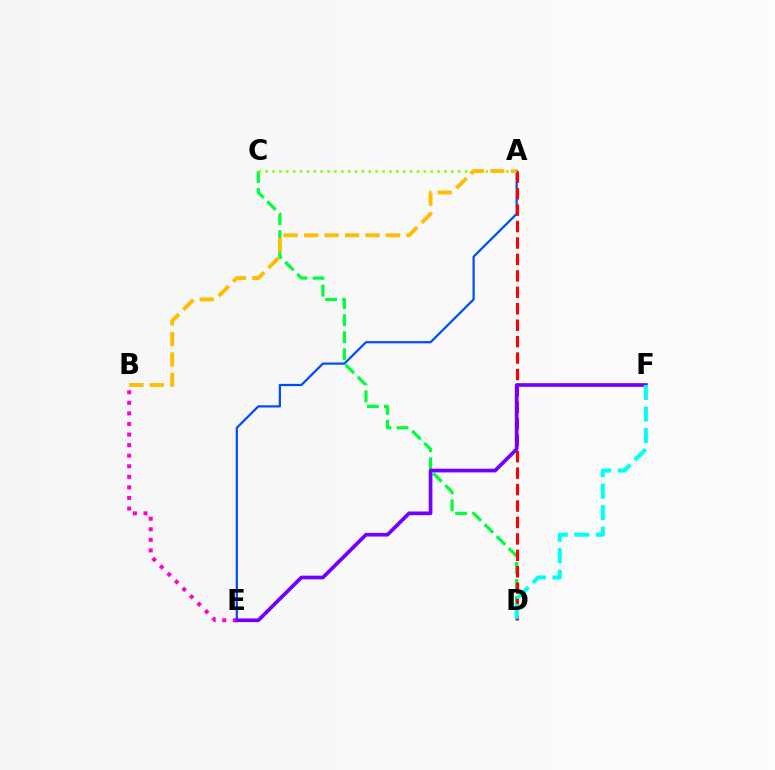{('A', 'E'): [{'color': '#004bff', 'line_style': 'solid', 'thickness': 1.6}], ('C', 'D'): [{'color': '#00ff39', 'line_style': 'dashed', 'thickness': 2.31}], ('B', 'E'): [{'color': '#ff00cf', 'line_style': 'dotted', 'thickness': 2.87}], ('A', 'D'): [{'color': '#ff0000', 'line_style': 'dashed', 'thickness': 2.23}], ('E', 'F'): [{'color': '#7200ff', 'line_style': 'solid', 'thickness': 2.66}], ('D', 'F'): [{'color': '#00fff6', 'line_style': 'dashed', 'thickness': 2.92}], ('A', 'C'): [{'color': '#84ff00', 'line_style': 'dotted', 'thickness': 1.87}], ('A', 'B'): [{'color': '#ffbd00', 'line_style': 'dashed', 'thickness': 2.78}]}